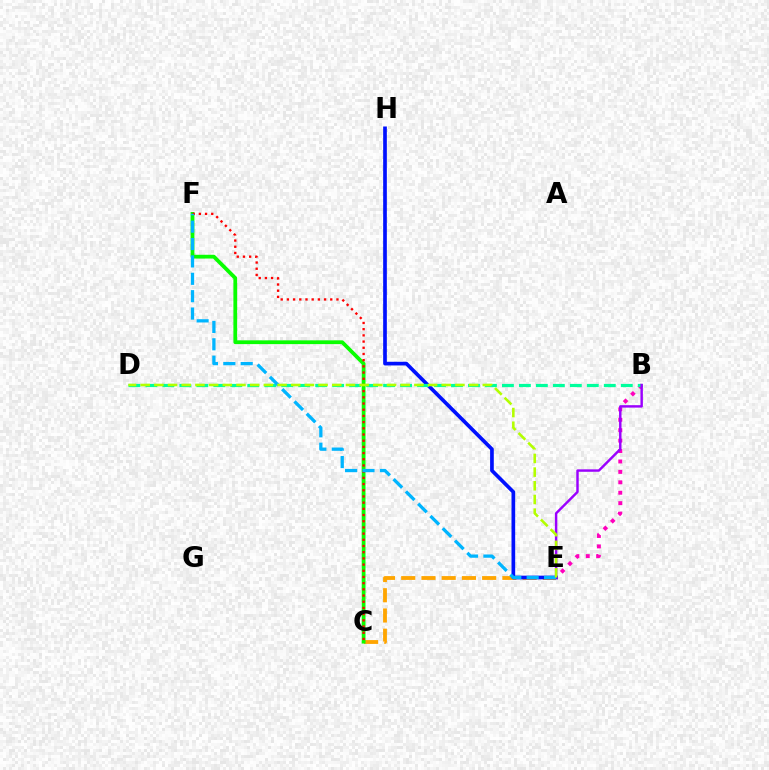{('C', 'E'): [{'color': '#ffa500', 'line_style': 'dashed', 'thickness': 2.75}], ('C', 'F'): [{'color': '#08ff00', 'line_style': 'solid', 'thickness': 2.72}, {'color': '#ff0000', 'line_style': 'dotted', 'thickness': 1.68}], ('E', 'H'): [{'color': '#0010ff', 'line_style': 'solid', 'thickness': 2.65}], ('B', 'E'): [{'color': '#ff00bd', 'line_style': 'dotted', 'thickness': 2.83}, {'color': '#9b00ff', 'line_style': 'solid', 'thickness': 1.75}], ('B', 'D'): [{'color': '#00ff9d', 'line_style': 'dashed', 'thickness': 2.31}], ('E', 'F'): [{'color': '#00b5ff', 'line_style': 'dashed', 'thickness': 2.36}], ('D', 'E'): [{'color': '#b3ff00', 'line_style': 'dashed', 'thickness': 1.86}]}